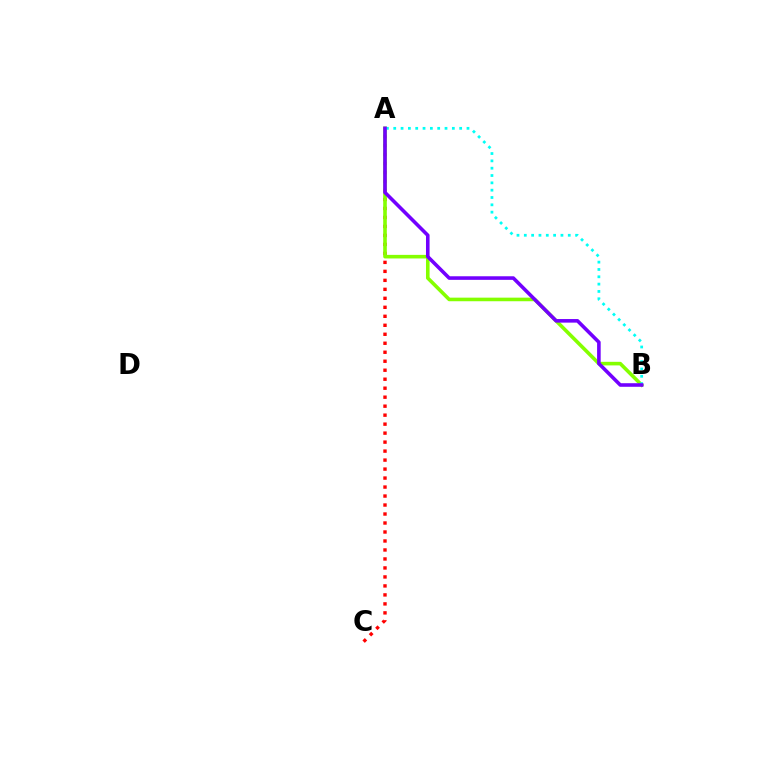{('A', 'C'): [{'color': '#ff0000', 'line_style': 'dotted', 'thickness': 2.44}], ('A', 'B'): [{'color': '#84ff00', 'line_style': 'solid', 'thickness': 2.58}, {'color': '#00fff6', 'line_style': 'dotted', 'thickness': 1.99}, {'color': '#7200ff', 'line_style': 'solid', 'thickness': 2.58}]}